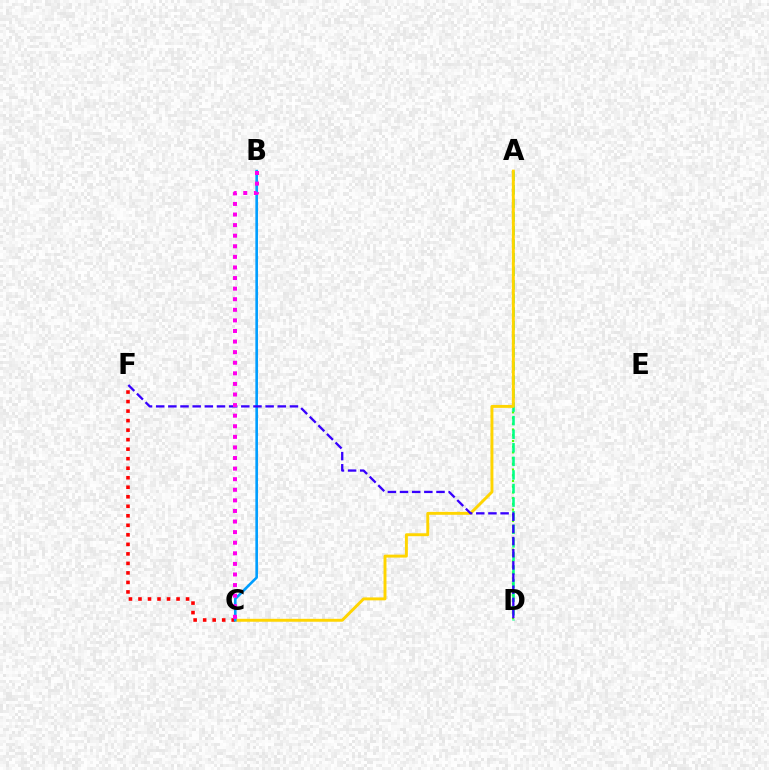{('A', 'D'): [{'color': '#4fff00', 'line_style': 'dotted', 'thickness': 1.55}, {'color': '#00ff86', 'line_style': 'dashed', 'thickness': 1.84}], ('A', 'C'): [{'color': '#ffd500', 'line_style': 'solid', 'thickness': 2.11}], ('C', 'F'): [{'color': '#ff0000', 'line_style': 'dotted', 'thickness': 2.59}], ('B', 'C'): [{'color': '#009eff', 'line_style': 'solid', 'thickness': 1.89}, {'color': '#ff00ed', 'line_style': 'dotted', 'thickness': 2.88}], ('D', 'F'): [{'color': '#3700ff', 'line_style': 'dashed', 'thickness': 1.65}]}